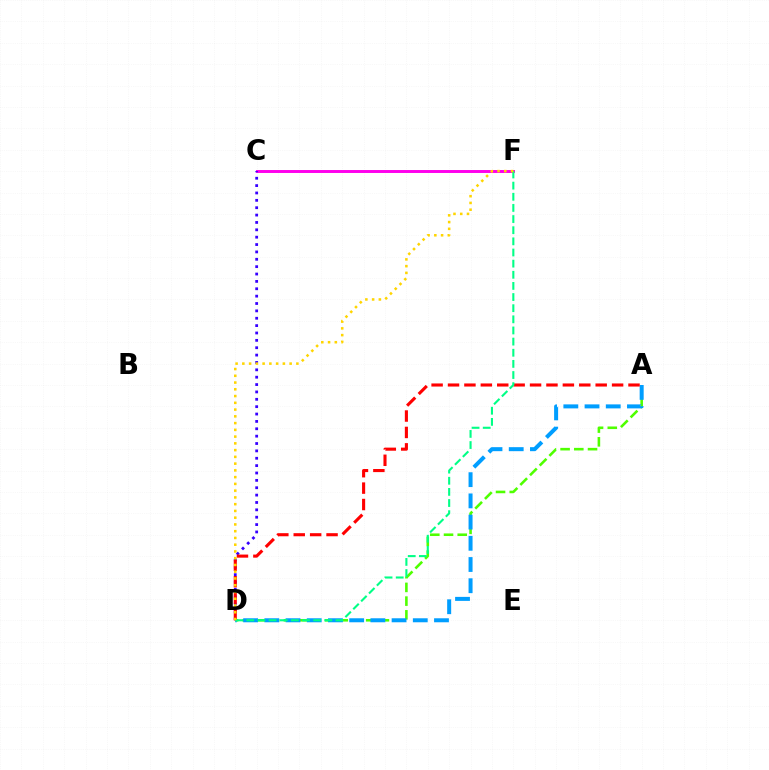{('C', 'F'): [{'color': '#ff00ed', 'line_style': 'solid', 'thickness': 2.12}], ('A', 'D'): [{'color': '#4fff00', 'line_style': 'dashed', 'thickness': 1.86}, {'color': '#009eff', 'line_style': 'dashed', 'thickness': 2.88}, {'color': '#ff0000', 'line_style': 'dashed', 'thickness': 2.23}], ('C', 'D'): [{'color': '#3700ff', 'line_style': 'dotted', 'thickness': 2.0}], ('D', 'F'): [{'color': '#00ff86', 'line_style': 'dashed', 'thickness': 1.51}, {'color': '#ffd500', 'line_style': 'dotted', 'thickness': 1.84}]}